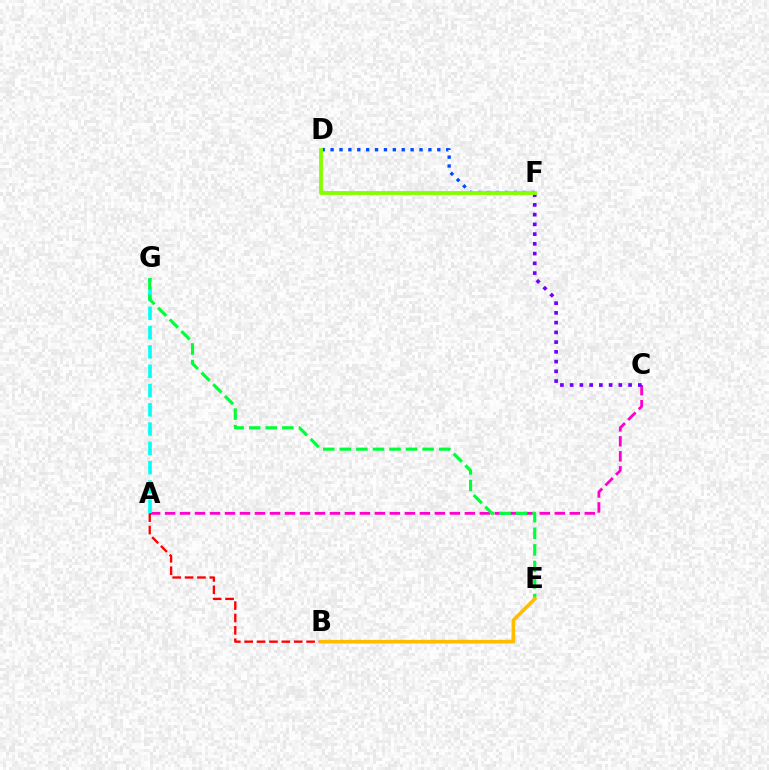{('A', 'C'): [{'color': '#ff00cf', 'line_style': 'dashed', 'thickness': 2.04}], ('C', 'F'): [{'color': '#7200ff', 'line_style': 'dotted', 'thickness': 2.65}], ('A', 'G'): [{'color': '#00fff6', 'line_style': 'dashed', 'thickness': 2.62}], ('A', 'B'): [{'color': '#ff0000', 'line_style': 'dashed', 'thickness': 1.68}], ('D', 'F'): [{'color': '#004bff', 'line_style': 'dotted', 'thickness': 2.42}, {'color': '#84ff00', 'line_style': 'solid', 'thickness': 2.76}], ('E', 'G'): [{'color': '#00ff39', 'line_style': 'dashed', 'thickness': 2.25}], ('B', 'E'): [{'color': '#ffbd00', 'line_style': 'solid', 'thickness': 2.58}]}